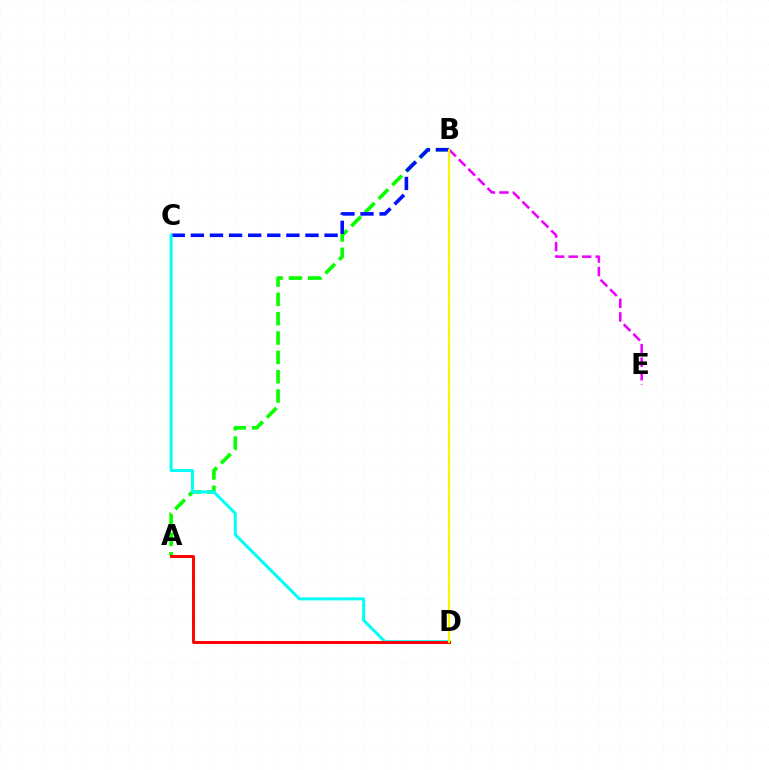{('A', 'B'): [{'color': '#08ff00', 'line_style': 'dashed', 'thickness': 2.63}], ('B', 'C'): [{'color': '#0010ff', 'line_style': 'dashed', 'thickness': 2.59}], ('C', 'D'): [{'color': '#00fff6', 'line_style': 'solid', 'thickness': 2.14}], ('B', 'E'): [{'color': '#ee00ff', 'line_style': 'dashed', 'thickness': 1.84}], ('A', 'D'): [{'color': '#ff0000', 'line_style': 'solid', 'thickness': 2.12}], ('B', 'D'): [{'color': '#fcf500', 'line_style': 'solid', 'thickness': 1.55}]}